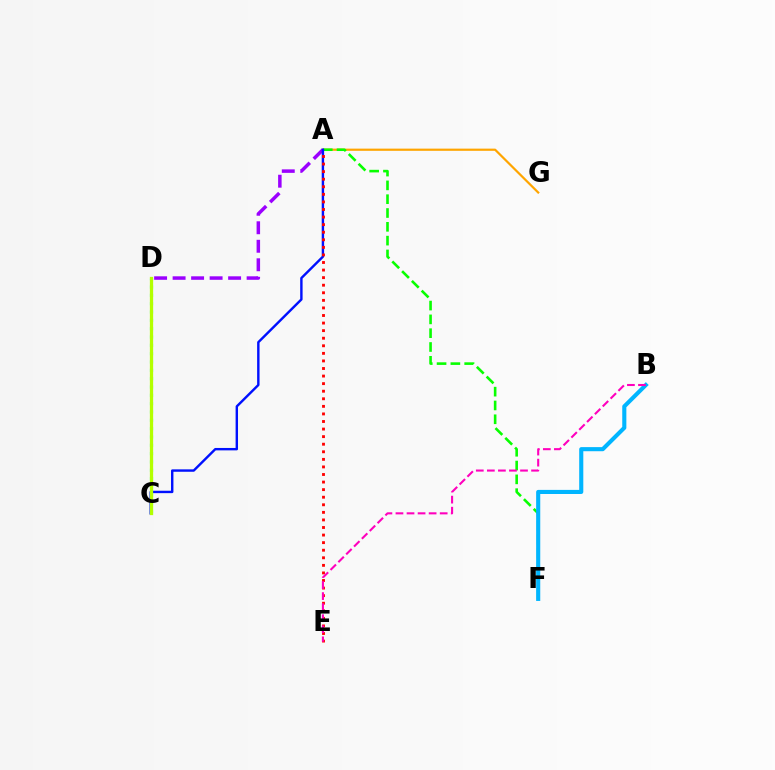{('A', 'G'): [{'color': '#ffa500', 'line_style': 'solid', 'thickness': 1.58}], ('C', 'D'): [{'color': '#00ff9d', 'line_style': 'dotted', 'thickness': 2.26}, {'color': '#b3ff00', 'line_style': 'solid', 'thickness': 2.35}], ('A', 'F'): [{'color': '#08ff00', 'line_style': 'dashed', 'thickness': 1.88}], ('A', 'D'): [{'color': '#9b00ff', 'line_style': 'dashed', 'thickness': 2.51}], ('A', 'C'): [{'color': '#0010ff', 'line_style': 'solid', 'thickness': 1.73}], ('B', 'F'): [{'color': '#00b5ff', 'line_style': 'solid', 'thickness': 2.95}], ('A', 'E'): [{'color': '#ff0000', 'line_style': 'dotted', 'thickness': 2.06}], ('B', 'E'): [{'color': '#ff00bd', 'line_style': 'dashed', 'thickness': 1.5}]}